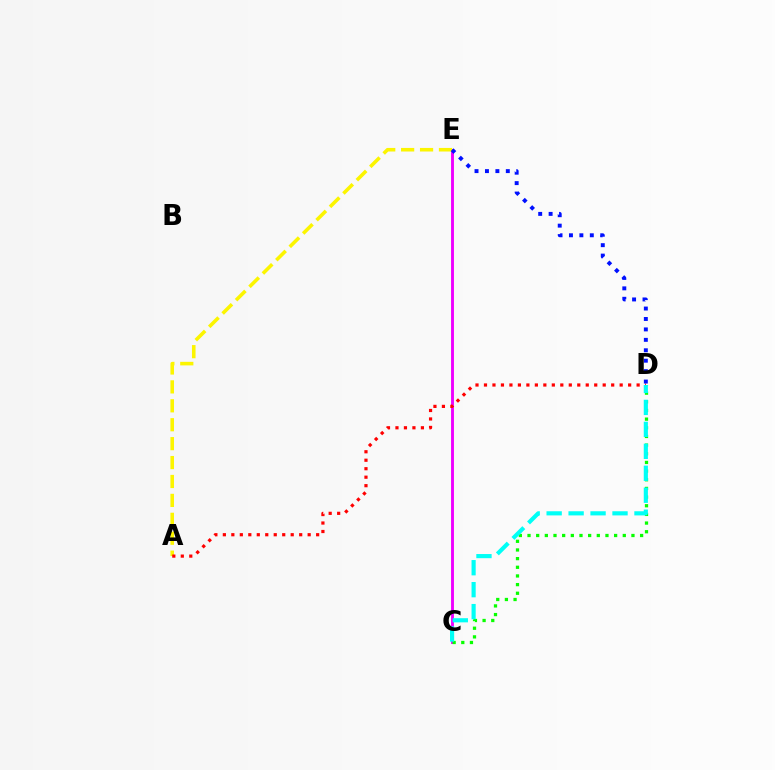{('C', 'E'): [{'color': '#ee00ff', 'line_style': 'solid', 'thickness': 2.07}], ('C', 'D'): [{'color': '#08ff00', 'line_style': 'dotted', 'thickness': 2.35}, {'color': '#00fff6', 'line_style': 'dashed', 'thickness': 2.98}], ('A', 'E'): [{'color': '#fcf500', 'line_style': 'dashed', 'thickness': 2.57}], ('A', 'D'): [{'color': '#ff0000', 'line_style': 'dotted', 'thickness': 2.3}], ('D', 'E'): [{'color': '#0010ff', 'line_style': 'dotted', 'thickness': 2.83}]}